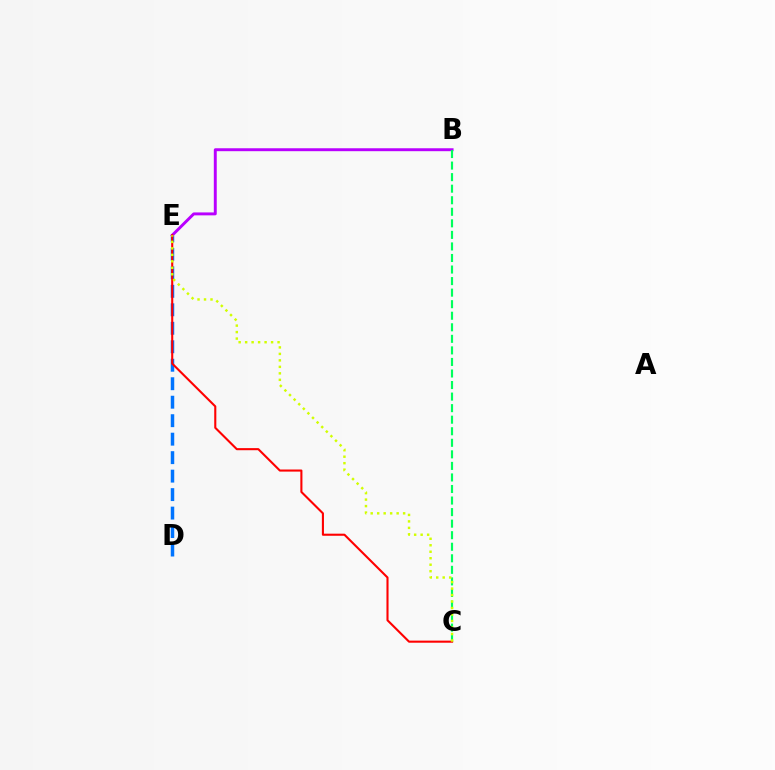{('D', 'E'): [{'color': '#0074ff', 'line_style': 'dashed', 'thickness': 2.51}], ('B', 'E'): [{'color': '#b900ff', 'line_style': 'solid', 'thickness': 2.11}], ('B', 'C'): [{'color': '#00ff5c', 'line_style': 'dashed', 'thickness': 1.57}], ('C', 'E'): [{'color': '#ff0000', 'line_style': 'solid', 'thickness': 1.51}, {'color': '#d1ff00', 'line_style': 'dotted', 'thickness': 1.76}]}